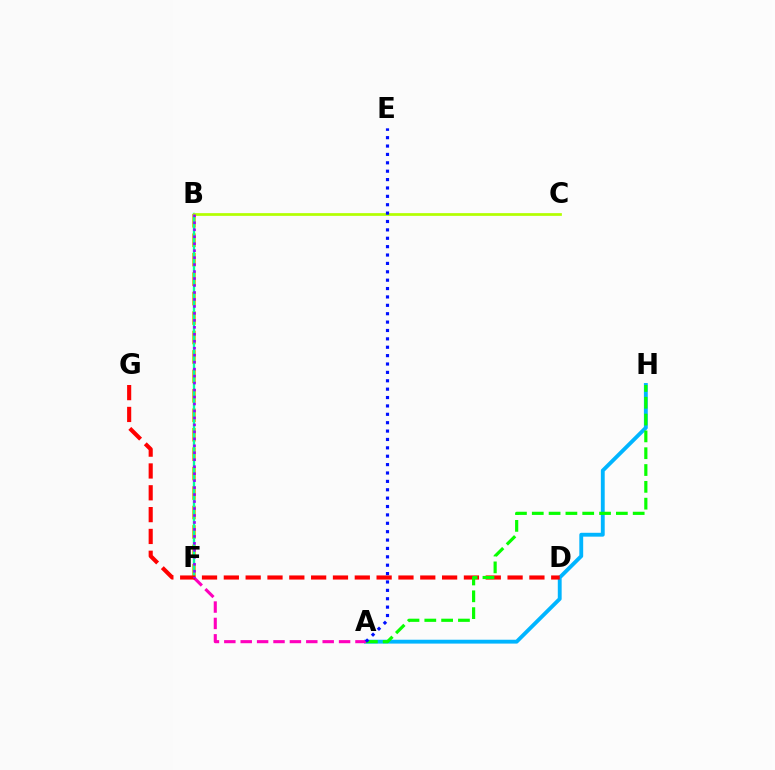{('B', 'F'): [{'color': '#ffa500', 'line_style': 'dashed', 'thickness': 2.64}, {'color': '#00ff9d', 'line_style': 'solid', 'thickness': 1.71}, {'color': '#9b00ff', 'line_style': 'dotted', 'thickness': 1.89}], ('A', 'H'): [{'color': '#00b5ff', 'line_style': 'solid', 'thickness': 2.78}, {'color': '#08ff00', 'line_style': 'dashed', 'thickness': 2.28}], ('A', 'F'): [{'color': '#ff00bd', 'line_style': 'dashed', 'thickness': 2.23}], ('D', 'G'): [{'color': '#ff0000', 'line_style': 'dashed', 'thickness': 2.97}], ('B', 'C'): [{'color': '#b3ff00', 'line_style': 'solid', 'thickness': 1.96}], ('A', 'E'): [{'color': '#0010ff', 'line_style': 'dotted', 'thickness': 2.28}]}